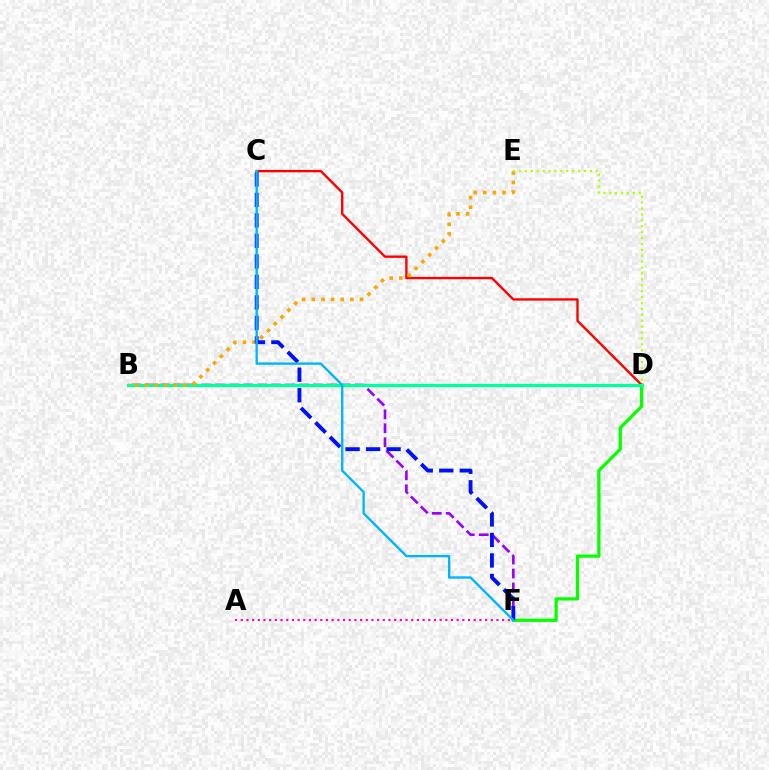{('B', 'F'): [{'color': '#9b00ff', 'line_style': 'dashed', 'thickness': 1.9}], ('D', 'F'): [{'color': '#08ff00', 'line_style': 'solid', 'thickness': 2.34}], ('C', 'D'): [{'color': '#ff0000', 'line_style': 'solid', 'thickness': 1.71}], ('B', 'D'): [{'color': '#00ff9d', 'line_style': 'solid', 'thickness': 2.32}], ('A', 'F'): [{'color': '#ff00bd', 'line_style': 'dotted', 'thickness': 1.54}], ('B', 'E'): [{'color': '#ffa500', 'line_style': 'dotted', 'thickness': 2.62}], ('D', 'E'): [{'color': '#b3ff00', 'line_style': 'dotted', 'thickness': 1.6}], ('C', 'F'): [{'color': '#0010ff', 'line_style': 'dashed', 'thickness': 2.79}, {'color': '#00b5ff', 'line_style': 'solid', 'thickness': 1.7}]}